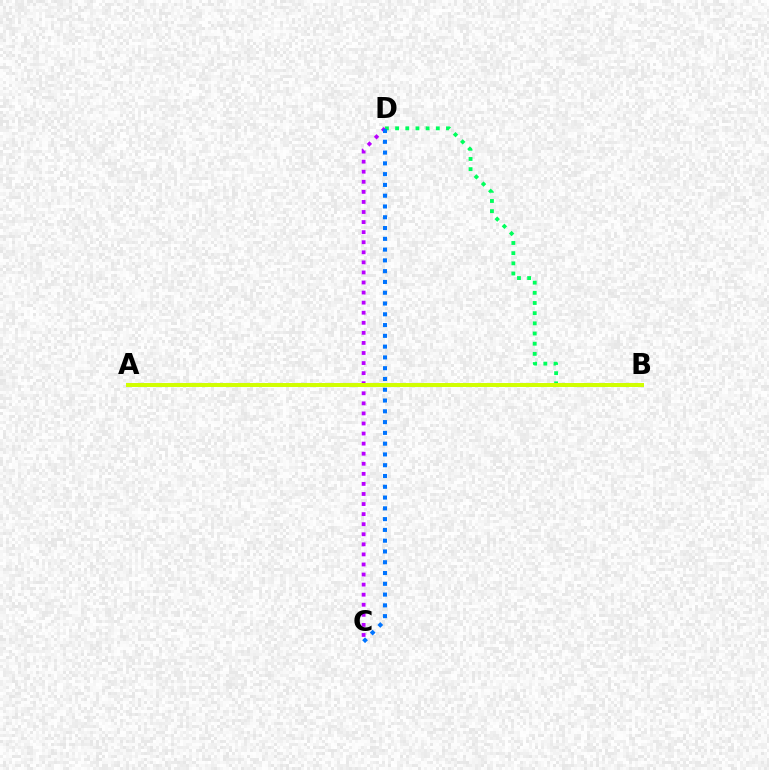{('B', 'D'): [{'color': '#00ff5c', 'line_style': 'dotted', 'thickness': 2.76}], ('C', 'D'): [{'color': '#b900ff', 'line_style': 'dotted', 'thickness': 2.74}, {'color': '#0074ff', 'line_style': 'dotted', 'thickness': 2.93}], ('A', 'B'): [{'color': '#ff0000', 'line_style': 'solid', 'thickness': 1.5}, {'color': '#d1ff00', 'line_style': 'solid', 'thickness': 2.85}]}